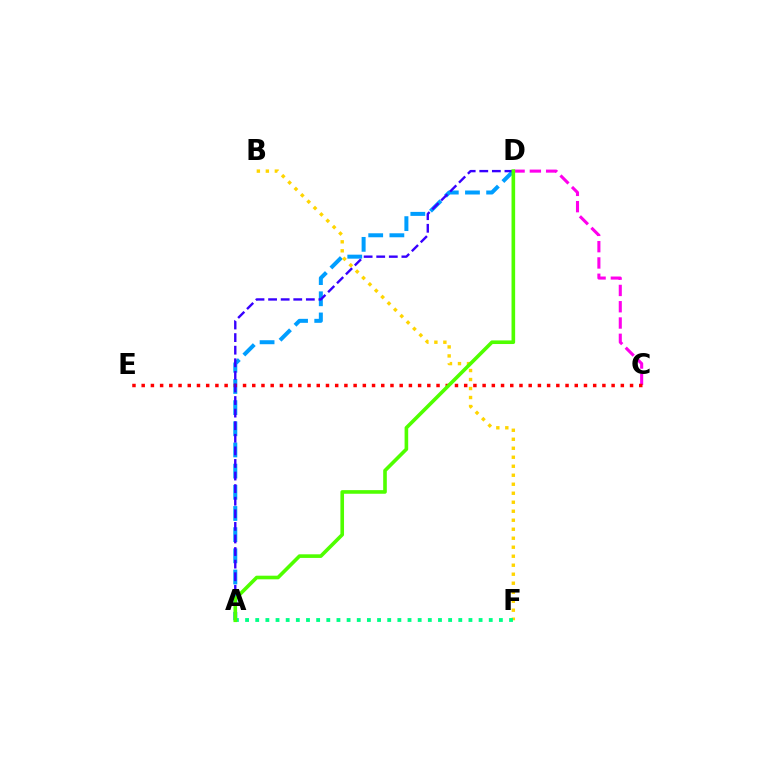{('A', 'D'): [{'color': '#009eff', 'line_style': 'dashed', 'thickness': 2.88}, {'color': '#3700ff', 'line_style': 'dashed', 'thickness': 1.71}, {'color': '#4fff00', 'line_style': 'solid', 'thickness': 2.6}], ('C', 'D'): [{'color': '#ff00ed', 'line_style': 'dashed', 'thickness': 2.21}], ('C', 'E'): [{'color': '#ff0000', 'line_style': 'dotted', 'thickness': 2.5}], ('B', 'F'): [{'color': '#ffd500', 'line_style': 'dotted', 'thickness': 2.44}], ('A', 'F'): [{'color': '#00ff86', 'line_style': 'dotted', 'thickness': 2.76}]}